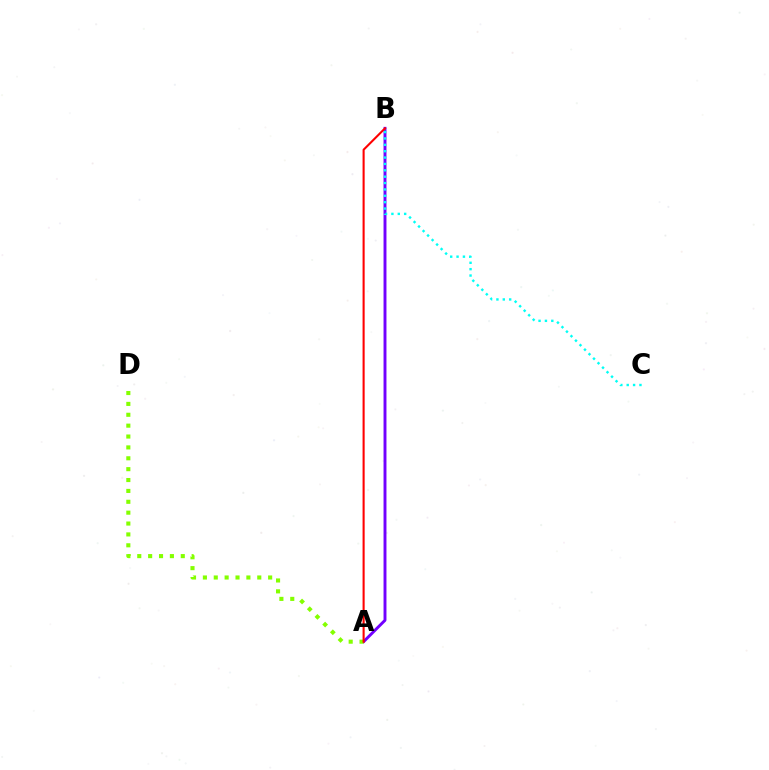{('A', 'B'): [{'color': '#7200ff', 'line_style': 'solid', 'thickness': 2.11}, {'color': '#ff0000', 'line_style': 'solid', 'thickness': 1.51}], ('A', 'D'): [{'color': '#84ff00', 'line_style': 'dotted', 'thickness': 2.96}], ('B', 'C'): [{'color': '#00fff6', 'line_style': 'dotted', 'thickness': 1.73}]}